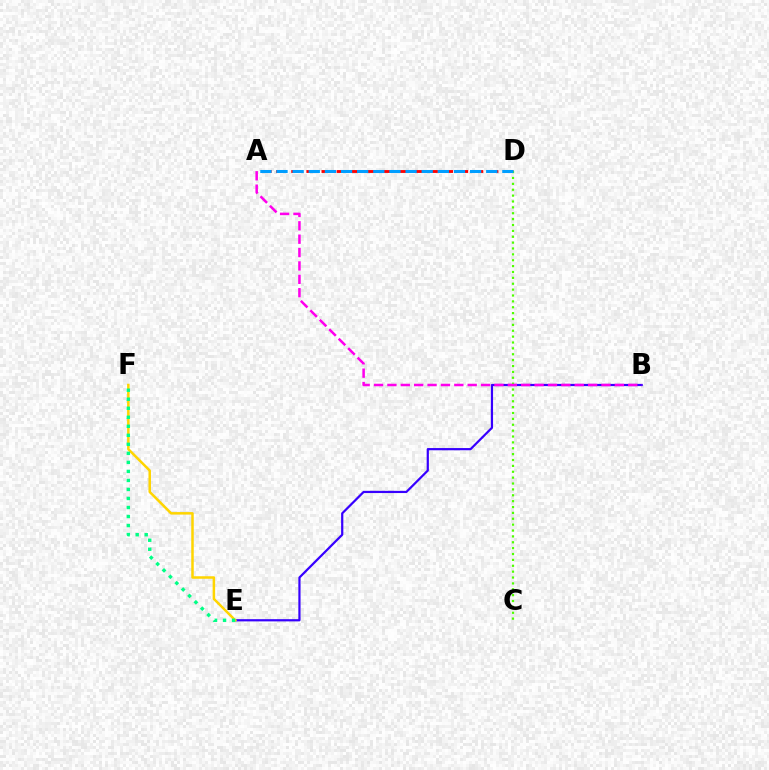{('B', 'E'): [{'color': '#3700ff', 'line_style': 'solid', 'thickness': 1.59}], ('E', 'F'): [{'color': '#ffd500', 'line_style': 'solid', 'thickness': 1.8}, {'color': '#00ff86', 'line_style': 'dotted', 'thickness': 2.45}], ('A', 'D'): [{'color': '#ff0000', 'line_style': 'dashed', 'thickness': 2.05}, {'color': '#009eff', 'line_style': 'dashed', 'thickness': 2.19}], ('C', 'D'): [{'color': '#4fff00', 'line_style': 'dotted', 'thickness': 1.6}], ('A', 'B'): [{'color': '#ff00ed', 'line_style': 'dashed', 'thickness': 1.82}]}